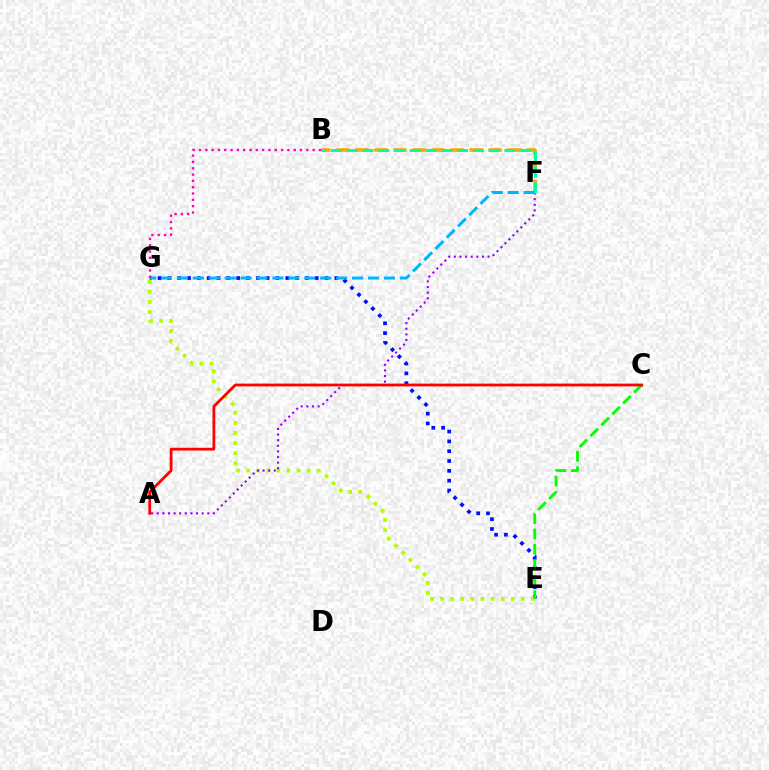{('E', 'G'): [{'color': '#0010ff', 'line_style': 'dotted', 'thickness': 2.67}, {'color': '#b3ff00', 'line_style': 'dotted', 'thickness': 2.74}], ('B', 'F'): [{'color': '#ffa500', 'line_style': 'dashed', 'thickness': 2.59}, {'color': '#00ff9d', 'line_style': 'dashed', 'thickness': 2.14}], ('A', 'F'): [{'color': '#9b00ff', 'line_style': 'dotted', 'thickness': 1.53}], ('C', 'E'): [{'color': '#08ff00', 'line_style': 'dashed', 'thickness': 2.09}], ('F', 'G'): [{'color': '#00b5ff', 'line_style': 'dashed', 'thickness': 2.16}], ('B', 'G'): [{'color': '#ff00bd', 'line_style': 'dotted', 'thickness': 1.72}], ('A', 'C'): [{'color': '#ff0000', 'line_style': 'solid', 'thickness': 1.99}]}